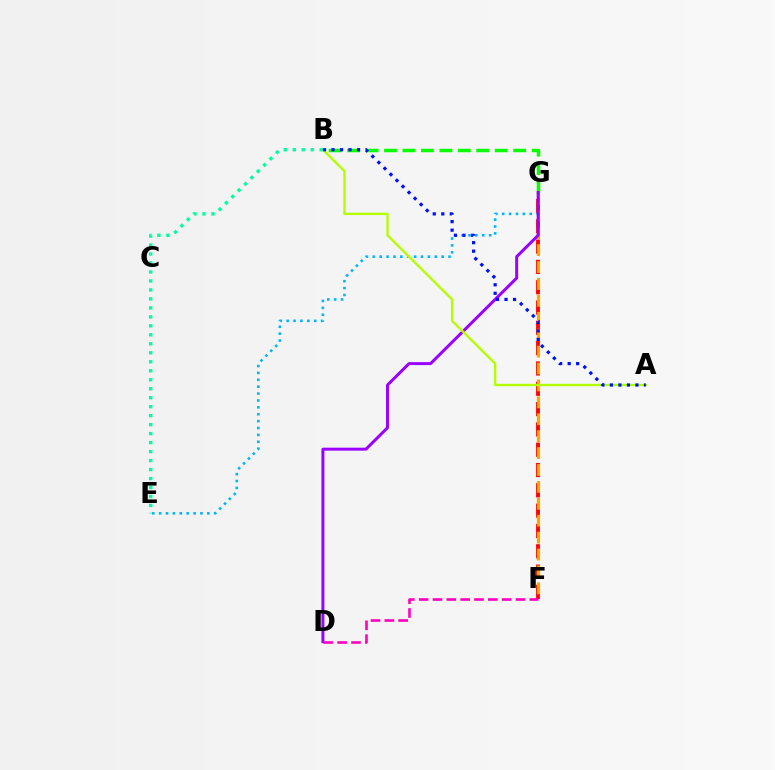{('B', 'G'): [{'color': '#08ff00', 'line_style': 'dashed', 'thickness': 2.51}], ('F', 'G'): [{'color': '#ff0000', 'line_style': 'dashed', 'thickness': 2.76}, {'color': '#ffa500', 'line_style': 'dashed', 'thickness': 2.3}], ('E', 'G'): [{'color': '#00b5ff', 'line_style': 'dotted', 'thickness': 1.87}], ('D', 'F'): [{'color': '#ff00bd', 'line_style': 'dashed', 'thickness': 1.88}], ('D', 'G'): [{'color': '#9b00ff', 'line_style': 'solid', 'thickness': 2.14}], ('A', 'B'): [{'color': '#b3ff00', 'line_style': 'solid', 'thickness': 1.69}, {'color': '#0010ff', 'line_style': 'dotted', 'thickness': 2.31}], ('B', 'E'): [{'color': '#00ff9d', 'line_style': 'dotted', 'thickness': 2.44}]}